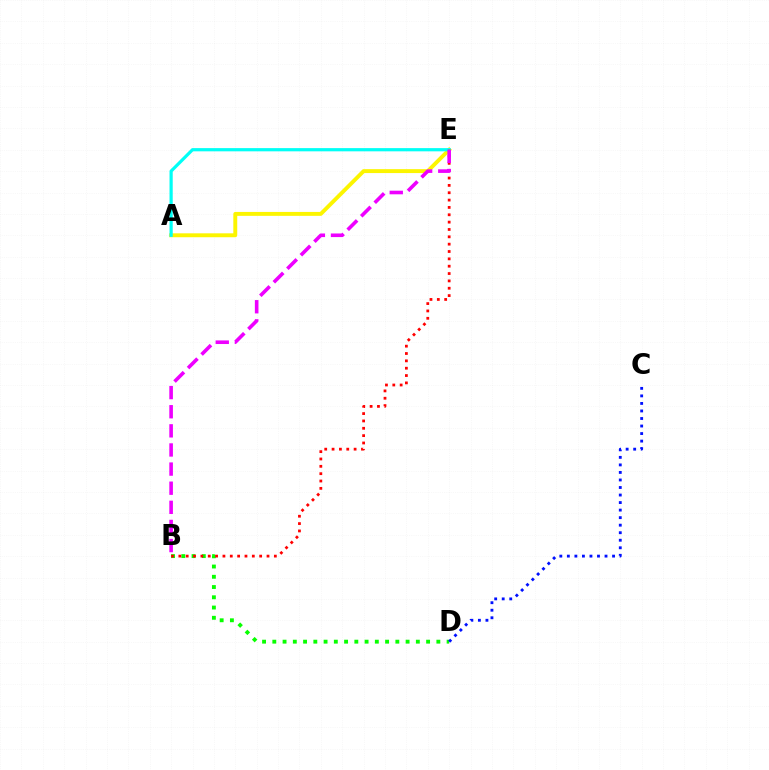{('A', 'E'): [{'color': '#fcf500', 'line_style': 'solid', 'thickness': 2.82}, {'color': '#00fff6', 'line_style': 'solid', 'thickness': 2.31}], ('B', 'D'): [{'color': '#08ff00', 'line_style': 'dotted', 'thickness': 2.79}], ('C', 'D'): [{'color': '#0010ff', 'line_style': 'dotted', 'thickness': 2.05}], ('B', 'E'): [{'color': '#ff0000', 'line_style': 'dotted', 'thickness': 2.0}, {'color': '#ee00ff', 'line_style': 'dashed', 'thickness': 2.6}]}